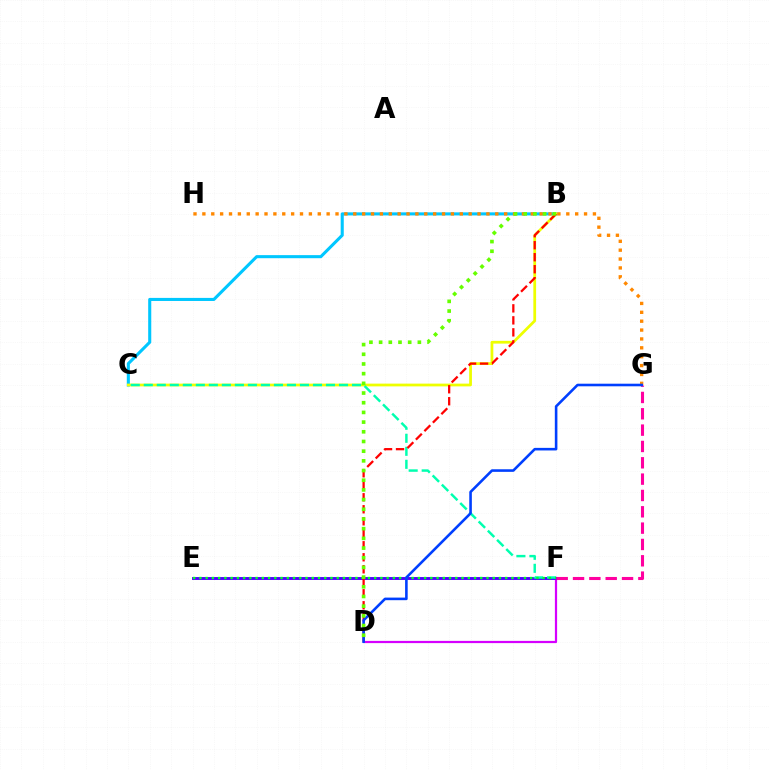{('B', 'C'): [{'color': '#00c7ff', 'line_style': 'solid', 'thickness': 2.21}, {'color': '#eeff00', 'line_style': 'solid', 'thickness': 1.99}], ('D', 'F'): [{'color': '#d600ff', 'line_style': 'solid', 'thickness': 1.6}], ('E', 'F'): [{'color': '#4f00ff', 'line_style': 'solid', 'thickness': 2.09}, {'color': '#00ff27', 'line_style': 'dotted', 'thickness': 1.7}], ('C', 'F'): [{'color': '#00ffaf', 'line_style': 'dashed', 'thickness': 1.77}], ('F', 'G'): [{'color': '#ff00a0', 'line_style': 'dashed', 'thickness': 2.22}], ('G', 'H'): [{'color': '#ff8800', 'line_style': 'dotted', 'thickness': 2.41}], ('B', 'D'): [{'color': '#ff0000', 'line_style': 'dashed', 'thickness': 1.63}, {'color': '#66ff00', 'line_style': 'dotted', 'thickness': 2.63}], ('D', 'G'): [{'color': '#003fff', 'line_style': 'solid', 'thickness': 1.87}]}